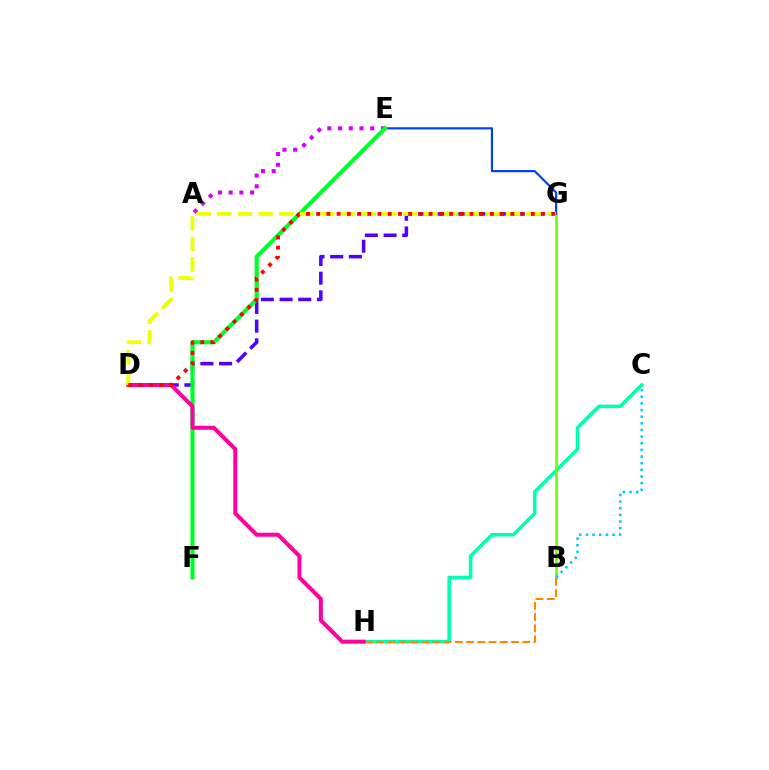{('A', 'E'): [{'color': '#d600ff', 'line_style': 'dotted', 'thickness': 2.92}], ('C', 'H'): [{'color': '#00ffaf', 'line_style': 'solid', 'thickness': 2.56}], ('B', 'G'): [{'color': '#66ff00', 'line_style': 'solid', 'thickness': 1.86}], ('B', 'H'): [{'color': '#ff8800', 'line_style': 'dashed', 'thickness': 1.53}], ('E', 'G'): [{'color': '#003fff', 'line_style': 'solid', 'thickness': 1.56}], ('D', 'G'): [{'color': '#4f00ff', 'line_style': 'dashed', 'thickness': 2.54}, {'color': '#eeff00', 'line_style': 'dashed', 'thickness': 2.8}, {'color': '#ff0000', 'line_style': 'dotted', 'thickness': 2.78}], ('B', 'C'): [{'color': '#00c7ff', 'line_style': 'dotted', 'thickness': 1.81}], ('E', 'F'): [{'color': '#00ff27', 'line_style': 'solid', 'thickness': 2.95}], ('D', 'H'): [{'color': '#ff00a0', 'line_style': 'solid', 'thickness': 2.89}]}